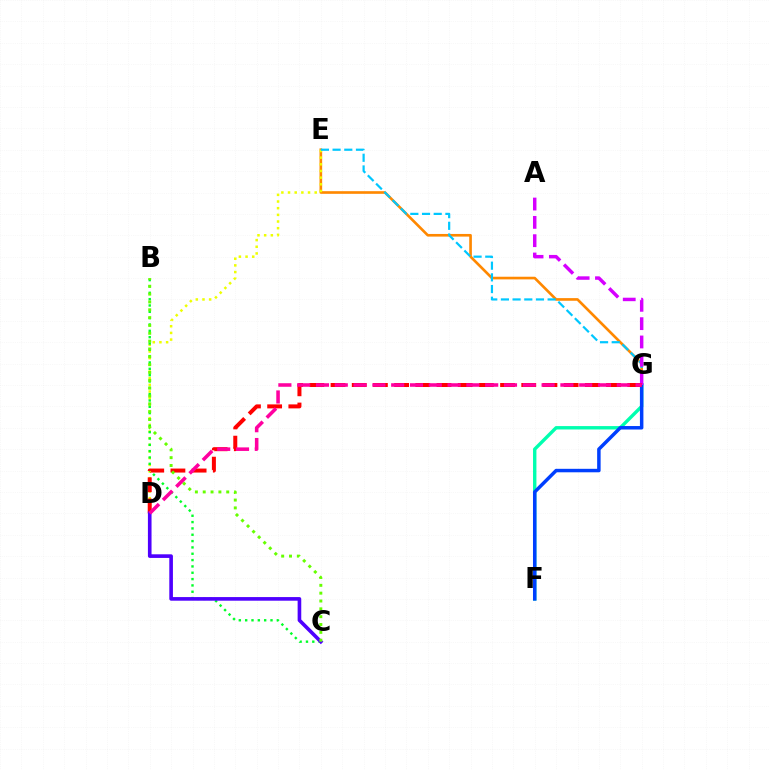{('E', 'G'): [{'color': '#ff8800', 'line_style': 'solid', 'thickness': 1.9}, {'color': '#00c7ff', 'line_style': 'dashed', 'thickness': 1.59}], ('F', 'G'): [{'color': '#00ffaf', 'line_style': 'solid', 'thickness': 2.44}, {'color': '#003fff', 'line_style': 'solid', 'thickness': 2.5}], ('D', 'E'): [{'color': '#eeff00', 'line_style': 'dotted', 'thickness': 1.81}], ('B', 'C'): [{'color': '#00ff27', 'line_style': 'dotted', 'thickness': 1.72}, {'color': '#66ff00', 'line_style': 'dotted', 'thickness': 2.13}], ('A', 'G'): [{'color': '#d600ff', 'line_style': 'dashed', 'thickness': 2.49}], ('D', 'G'): [{'color': '#ff0000', 'line_style': 'dashed', 'thickness': 2.88}, {'color': '#ff00a0', 'line_style': 'dashed', 'thickness': 2.55}], ('C', 'D'): [{'color': '#4f00ff', 'line_style': 'solid', 'thickness': 2.61}]}